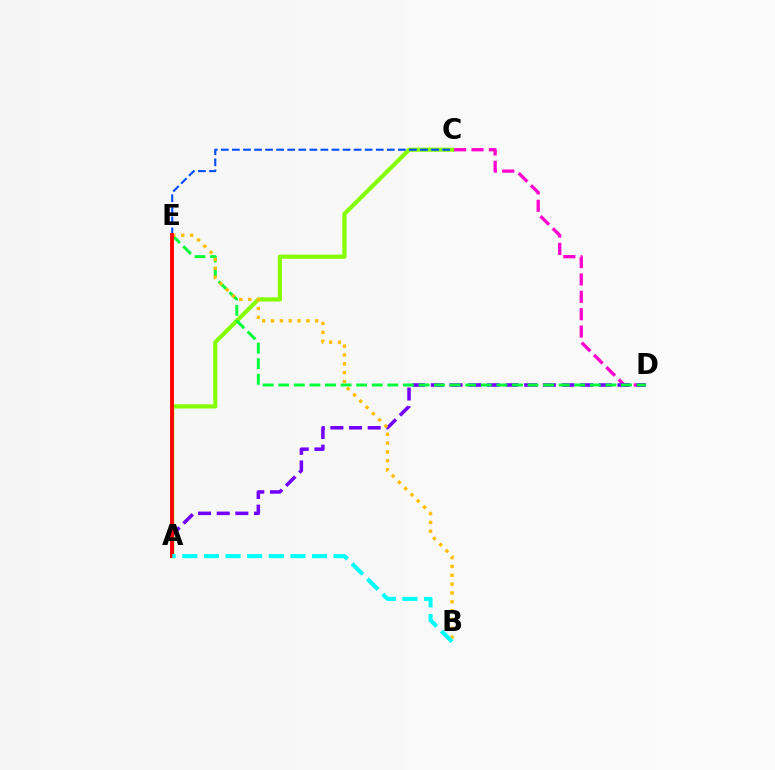{('A', 'C'): [{'color': '#84ff00', 'line_style': 'solid', 'thickness': 2.99}], ('C', 'E'): [{'color': '#004bff', 'line_style': 'dashed', 'thickness': 1.5}], ('C', 'D'): [{'color': '#ff00cf', 'line_style': 'dashed', 'thickness': 2.36}], ('A', 'D'): [{'color': '#7200ff', 'line_style': 'dashed', 'thickness': 2.54}], ('D', 'E'): [{'color': '#00ff39', 'line_style': 'dashed', 'thickness': 2.12}], ('B', 'E'): [{'color': '#ffbd00', 'line_style': 'dotted', 'thickness': 2.4}], ('A', 'E'): [{'color': '#ff0000', 'line_style': 'solid', 'thickness': 2.78}], ('A', 'B'): [{'color': '#00fff6', 'line_style': 'dashed', 'thickness': 2.94}]}